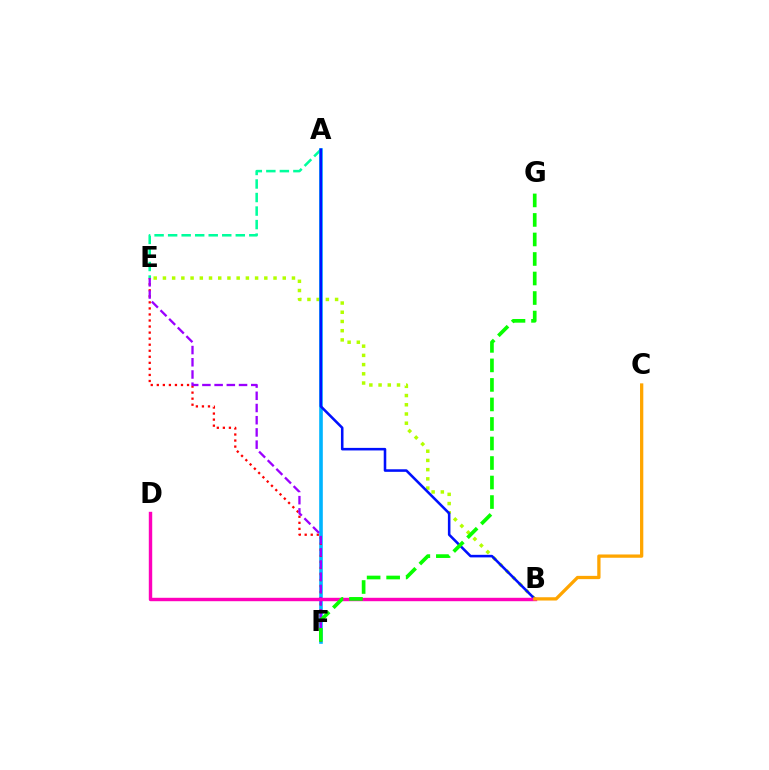{('A', 'E'): [{'color': '#00ff9d', 'line_style': 'dashed', 'thickness': 1.84}], ('B', 'E'): [{'color': '#b3ff00', 'line_style': 'dotted', 'thickness': 2.5}], ('A', 'F'): [{'color': '#00b5ff', 'line_style': 'solid', 'thickness': 2.61}], ('E', 'F'): [{'color': '#ff0000', 'line_style': 'dotted', 'thickness': 1.64}, {'color': '#9b00ff', 'line_style': 'dashed', 'thickness': 1.66}], ('A', 'B'): [{'color': '#0010ff', 'line_style': 'solid', 'thickness': 1.84}], ('B', 'D'): [{'color': '#ff00bd', 'line_style': 'solid', 'thickness': 2.46}], ('F', 'G'): [{'color': '#08ff00', 'line_style': 'dashed', 'thickness': 2.65}], ('B', 'C'): [{'color': '#ffa500', 'line_style': 'solid', 'thickness': 2.36}]}